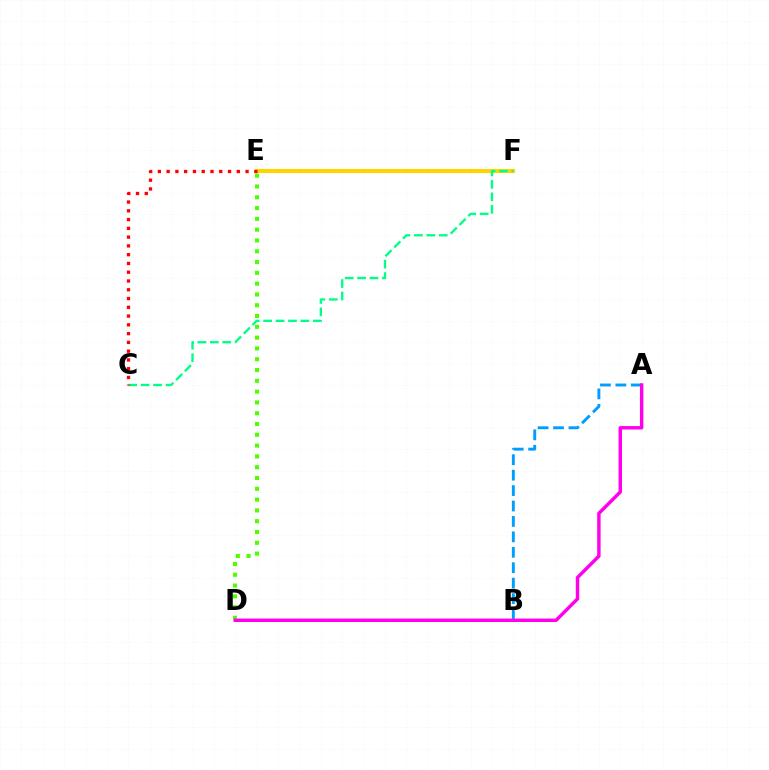{('E', 'F'): [{'color': '#ffd500', 'line_style': 'solid', 'thickness': 2.97}], ('D', 'E'): [{'color': '#4fff00', 'line_style': 'dotted', 'thickness': 2.93}], ('C', 'F'): [{'color': '#00ff86', 'line_style': 'dashed', 'thickness': 1.69}], ('B', 'D'): [{'color': '#3700ff', 'line_style': 'dashed', 'thickness': 2.12}], ('A', 'B'): [{'color': '#009eff', 'line_style': 'dashed', 'thickness': 2.1}], ('C', 'E'): [{'color': '#ff0000', 'line_style': 'dotted', 'thickness': 2.38}], ('A', 'D'): [{'color': '#ff00ed', 'line_style': 'solid', 'thickness': 2.46}]}